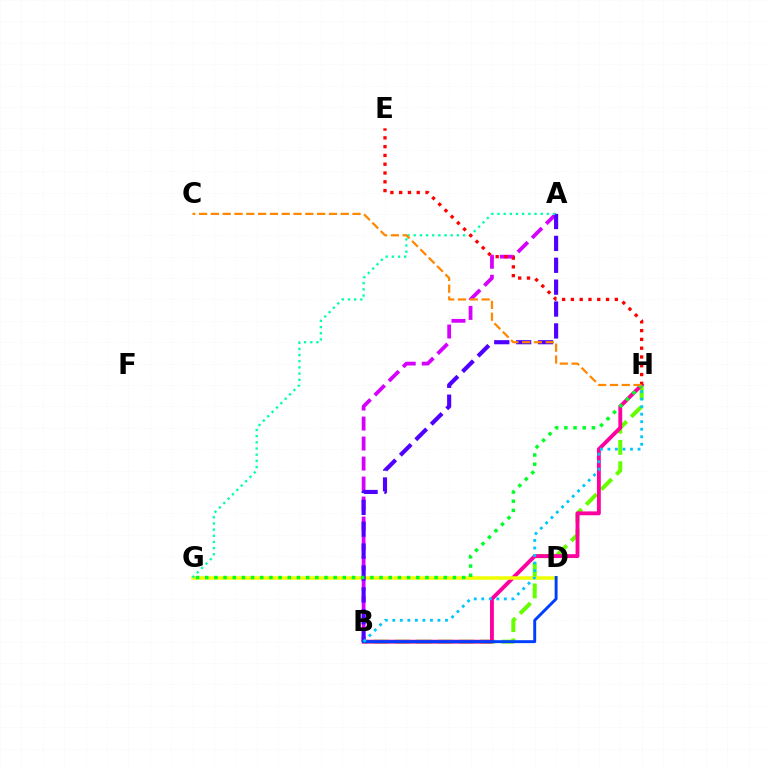{('B', 'H'): [{'color': '#66ff00', 'line_style': 'dashed', 'thickness': 2.89}, {'color': '#ff00a0', 'line_style': 'solid', 'thickness': 2.78}, {'color': '#00c7ff', 'line_style': 'dotted', 'thickness': 2.04}], ('A', 'B'): [{'color': '#d600ff', 'line_style': 'dashed', 'thickness': 2.72}, {'color': '#4f00ff', 'line_style': 'dashed', 'thickness': 2.97}], ('D', 'G'): [{'color': '#eeff00', 'line_style': 'solid', 'thickness': 2.53}], ('A', 'G'): [{'color': '#00ffaf', 'line_style': 'dotted', 'thickness': 1.68}], ('B', 'D'): [{'color': '#003fff', 'line_style': 'solid', 'thickness': 2.1}], ('E', 'H'): [{'color': '#ff0000', 'line_style': 'dotted', 'thickness': 2.39}], ('G', 'H'): [{'color': '#00ff27', 'line_style': 'dotted', 'thickness': 2.49}], ('C', 'H'): [{'color': '#ff8800', 'line_style': 'dashed', 'thickness': 1.6}]}